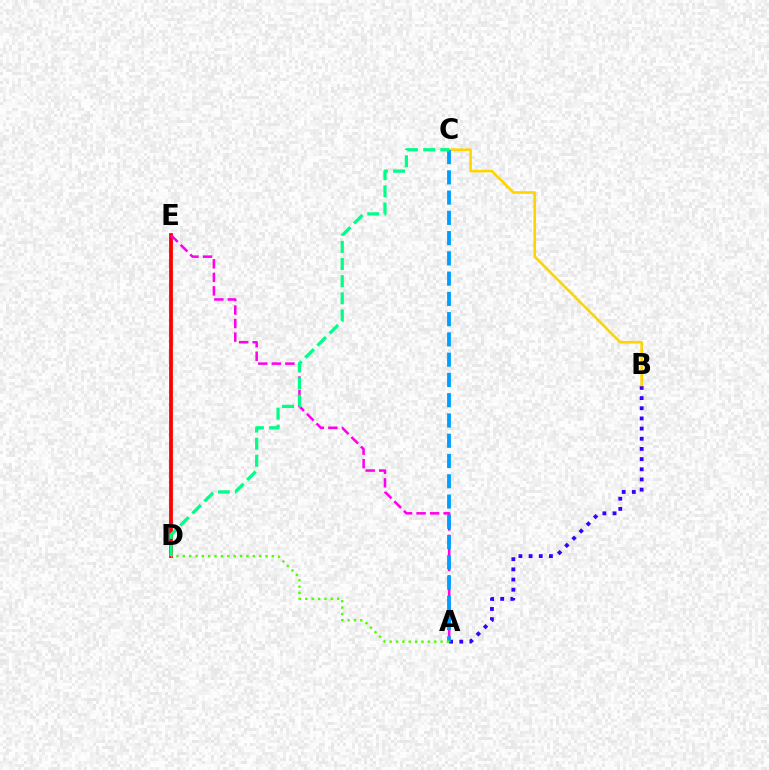{('A', 'B'): [{'color': '#3700ff', 'line_style': 'dotted', 'thickness': 2.76}], ('B', 'C'): [{'color': '#ffd500', 'line_style': 'solid', 'thickness': 1.89}], ('D', 'E'): [{'color': '#ff0000', 'line_style': 'solid', 'thickness': 2.73}], ('A', 'E'): [{'color': '#ff00ed', 'line_style': 'dashed', 'thickness': 1.84}], ('A', 'C'): [{'color': '#009eff', 'line_style': 'dashed', 'thickness': 2.75}], ('C', 'D'): [{'color': '#00ff86', 'line_style': 'dashed', 'thickness': 2.33}], ('A', 'D'): [{'color': '#4fff00', 'line_style': 'dotted', 'thickness': 1.73}]}